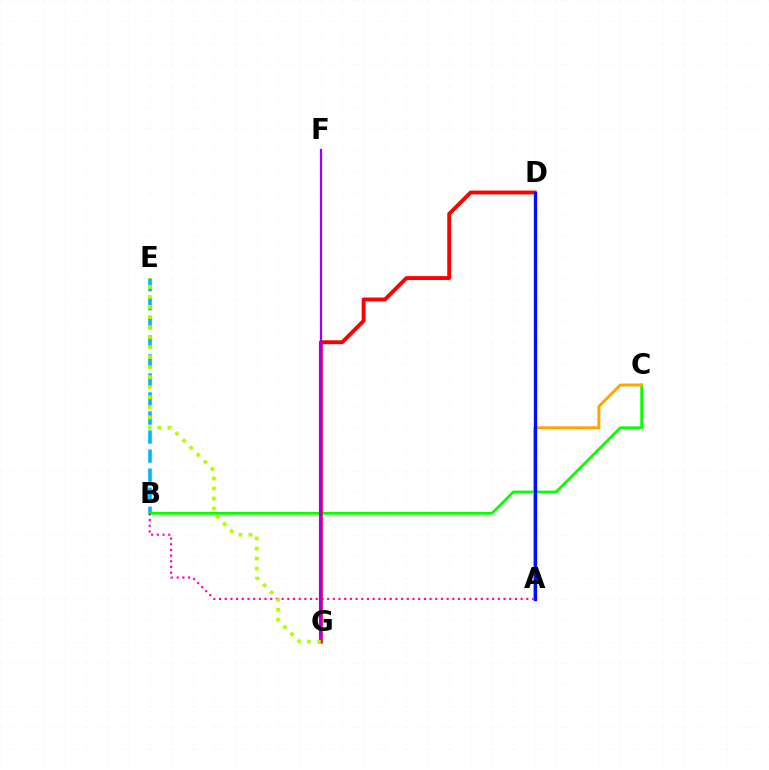{('B', 'E'): [{'color': '#00b5ff', 'line_style': 'dashed', 'thickness': 2.59}], ('B', 'C'): [{'color': '#08ff00', 'line_style': 'solid', 'thickness': 1.97}], ('A', 'B'): [{'color': '#ff00bd', 'line_style': 'dotted', 'thickness': 1.55}], ('A', 'C'): [{'color': '#ffa500', 'line_style': 'solid', 'thickness': 2.11}], ('D', 'G'): [{'color': '#ff0000', 'line_style': 'solid', 'thickness': 2.78}], ('F', 'G'): [{'color': '#9b00ff', 'line_style': 'solid', 'thickness': 1.59}], ('E', 'G'): [{'color': '#b3ff00', 'line_style': 'dotted', 'thickness': 2.72}], ('A', 'D'): [{'color': '#00ff9d', 'line_style': 'dotted', 'thickness': 2.22}, {'color': '#0010ff', 'line_style': 'solid', 'thickness': 2.39}]}